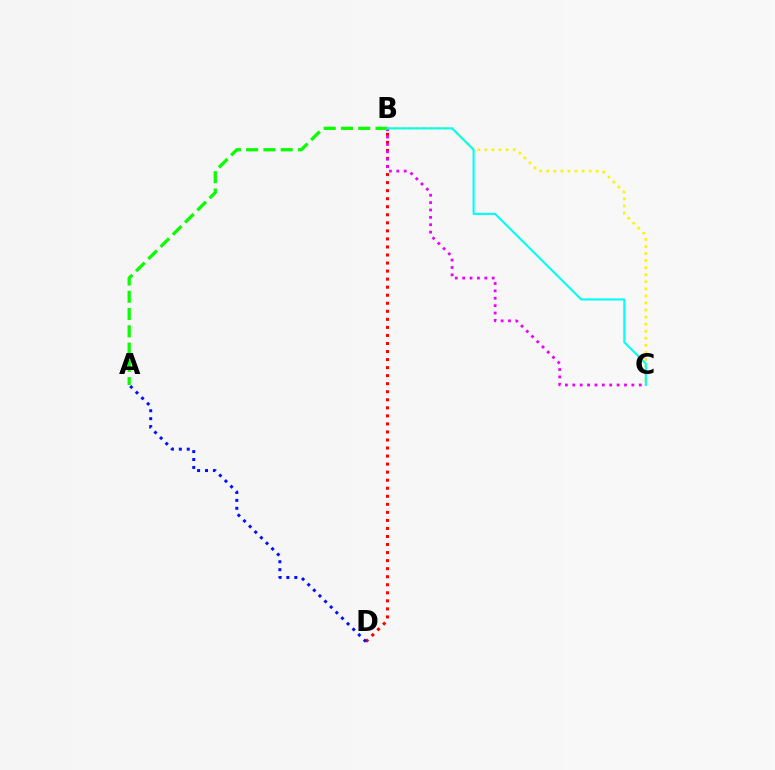{('B', 'C'): [{'color': '#fcf500', 'line_style': 'dotted', 'thickness': 1.92}, {'color': '#ee00ff', 'line_style': 'dotted', 'thickness': 2.01}, {'color': '#00fff6', 'line_style': 'solid', 'thickness': 1.51}], ('B', 'D'): [{'color': '#ff0000', 'line_style': 'dotted', 'thickness': 2.19}], ('A', 'B'): [{'color': '#08ff00', 'line_style': 'dashed', 'thickness': 2.35}], ('A', 'D'): [{'color': '#0010ff', 'line_style': 'dotted', 'thickness': 2.15}]}